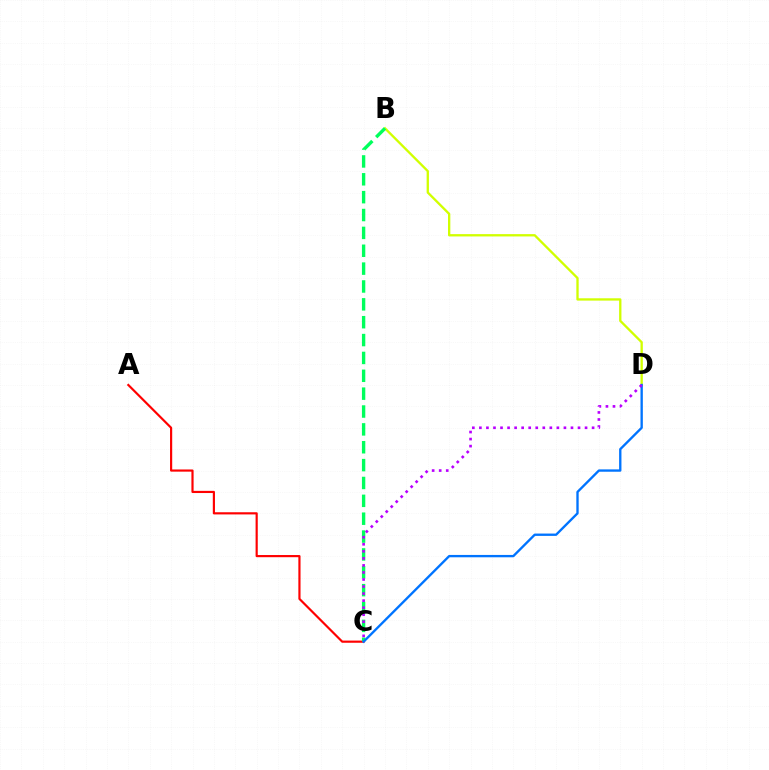{('A', 'C'): [{'color': '#ff0000', 'line_style': 'solid', 'thickness': 1.56}], ('B', 'D'): [{'color': '#d1ff00', 'line_style': 'solid', 'thickness': 1.67}], ('B', 'C'): [{'color': '#00ff5c', 'line_style': 'dashed', 'thickness': 2.43}], ('C', 'D'): [{'color': '#0074ff', 'line_style': 'solid', 'thickness': 1.69}, {'color': '#b900ff', 'line_style': 'dotted', 'thickness': 1.91}]}